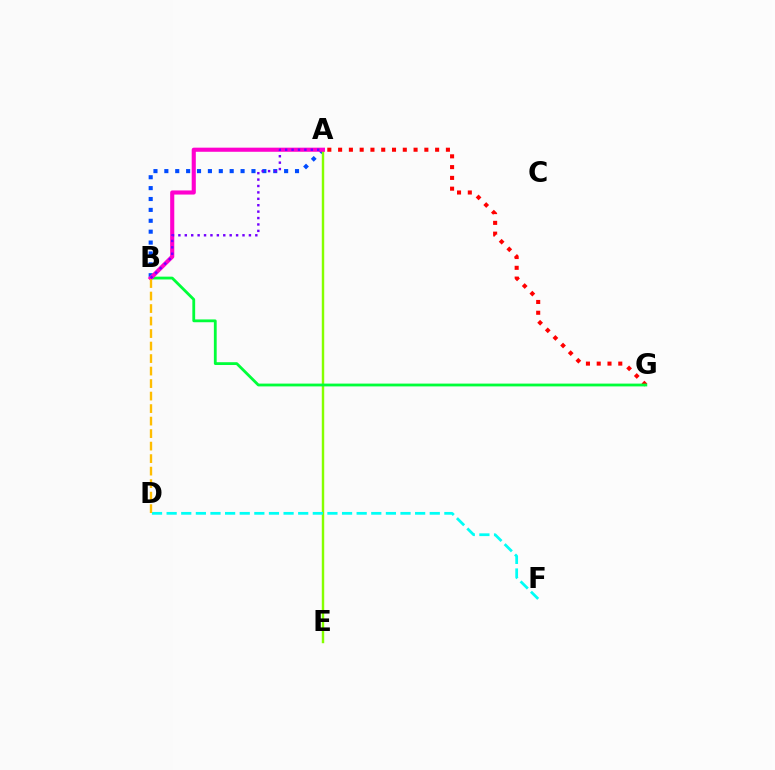{('A', 'B'): [{'color': '#004bff', 'line_style': 'dotted', 'thickness': 2.96}, {'color': '#ff00cf', 'line_style': 'solid', 'thickness': 2.96}, {'color': '#7200ff', 'line_style': 'dotted', 'thickness': 1.74}], ('A', 'E'): [{'color': '#84ff00', 'line_style': 'solid', 'thickness': 1.74}], ('D', 'F'): [{'color': '#00fff6', 'line_style': 'dashed', 'thickness': 1.99}], ('A', 'G'): [{'color': '#ff0000', 'line_style': 'dotted', 'thickness': 2.93}], ('B', 'G'): [{'color': '#00ff39', 'line_style': 'solid', 'thickness': 2.02}], ('B', 'D'): [{'color': '#ffbd00', 'line_style': 'dashed', 'thickness': 1.7}]}